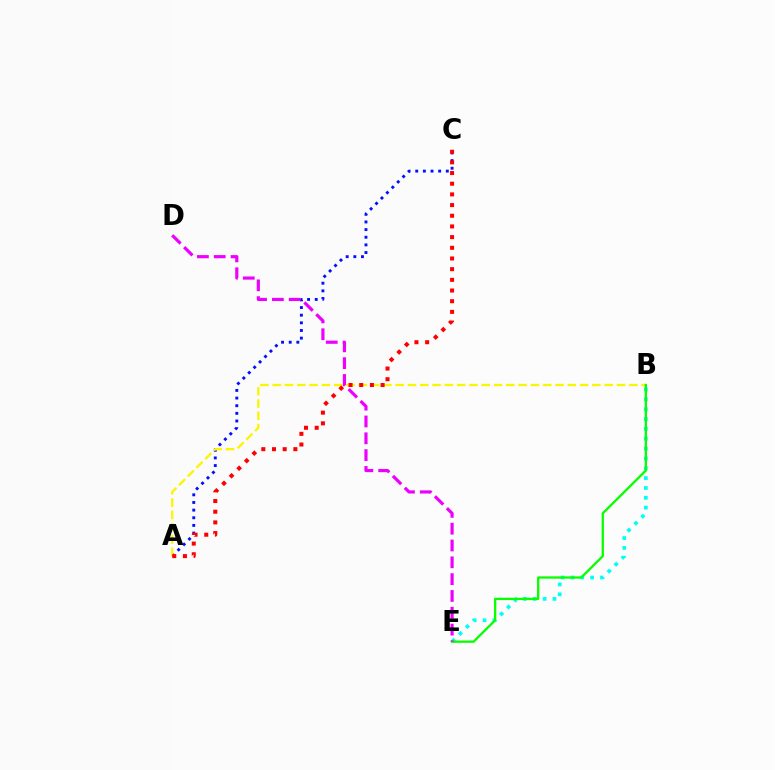{('A', 'C'): [{'color': '#0010ff', 'line_style': 'dotted', 'thickness': 2.08}, {'color': '#ff0000', 'line_style': 'dotted', 'thickness': 2.9}], ('A', 'B'): [{'color': '#fcf500', 'line_style': 'dashed', 'thickness': 1.67}], ('B', 'E'): [{'color': '#00fff6', 'line_style': 'dotted', 'thickness': 2.67}, {'color': '#08ff00', 'line_style': 'solid', 'thickness': 1.67}], ('D', 'E'): [{'color': '#ee00ff', 'line_style': 'dashed', 'thickness': 2.28}]}